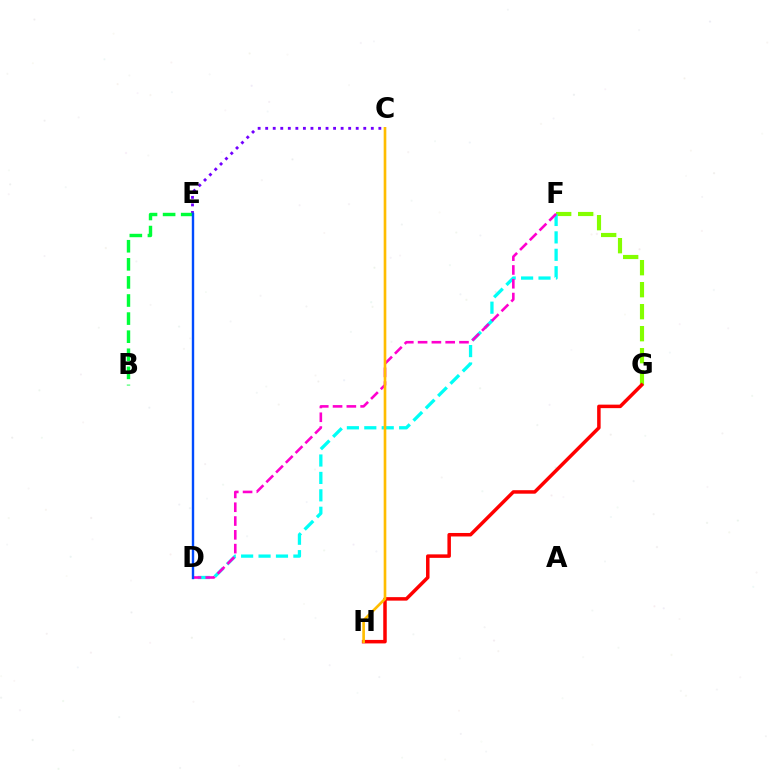{('F', 'G'): [{'color': '#84ff00', 'line_style': 'dashed', 'thickness': 2.99}], ('D', 'F'): [{'color': '#00fff6', 'line_style': 'dashed', 'thickness': 2.37}, {'color': '#ff00cf', 'line_style': 'dashed', 'thickness': 1.87}], ('C', 'E'): [{'color': '#7200ff', 'line_style': 'dotted', 'thickness': 2.05}], ('G', 'H'): [{'color': '#ff0000', 'line_style': 'solid', 'thickness': 2.52}], ('B', 'E'): [{'color': '#00ff39', 'line_style': 'dashed', 'thickness': 2.46}], ('D', 'E'): [{'color': '#004bff', 'line_style': 'solid', 'thickness': 1.73}], ('C', 'H'): [{'color': '#ffbd00', 'line_style': 'solid', 'thickness': 1.91}]}